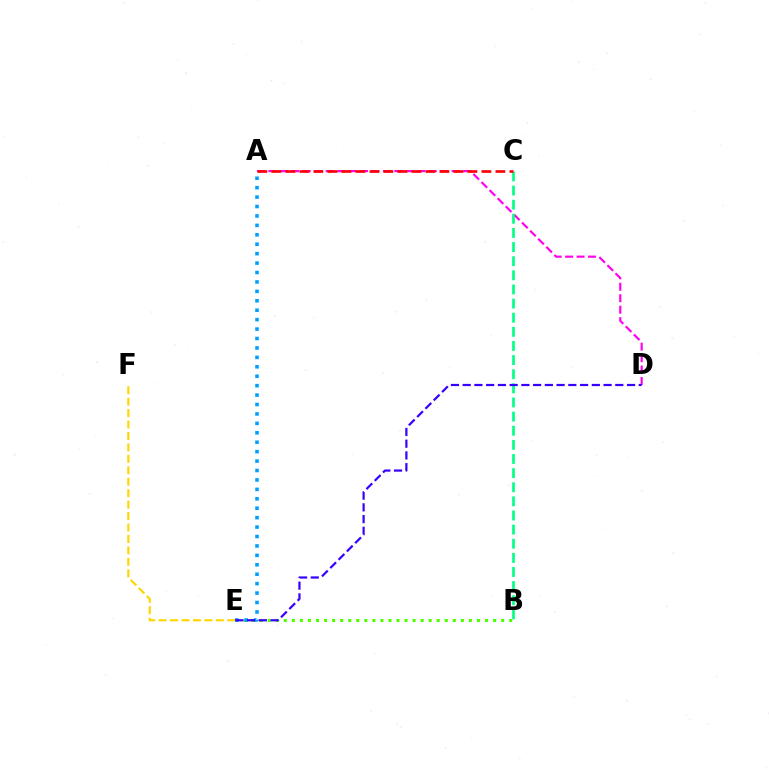{('B', 'E'): [{'color': '#4fff00', 'line_style': 'dotted', 'thickness': 2.19}], ('A', 'D'): [{'color': '#ff00ed', 'line_style': 'dashed', 'thickness': 1.56}], ('A', 'E'): [{'color': '#009eff', 'line_style': 'dotted', 'thickness': 2.56}], ('E', 'F'): [{'color': '#ffd500', 'line_style': 'dashed', 'thickness': 1.56}], ('B', 'C'): [{'color': '#00ff86', 'line_style': 'dashed', 'thickness': 1.92}], ('A', 'C'): [{'color': '#ff0000', 'line_style': 'dashed', 'thickness': 1.9}], ('D', 'E'): [{'color': '#3700ff', 'line_style': 'dashed', 'thickness': 1.59}]}